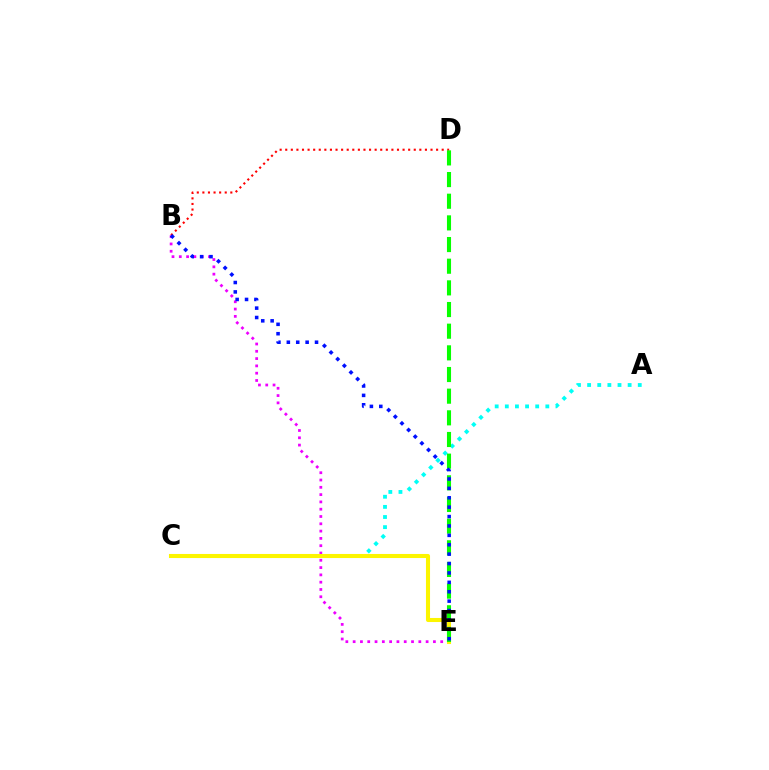{('A', 'C'): [{'color': '#00fff6', 'line_style': 'dotted', 'thickness': 2.75}], ('B', 'E'): [{'color': '#ee00ff', 'line_style': 'dotted', 'thickness': 1.98}, {'color': '#0010ff', 'line_style': 'dotted', 'thickness': 2.55}], ('B', 'D'): [{'color': '#ff0000', 'line_style': 'dotted', 'thickness': 1.52}], ('C', 'E'): [{'color': '#fcf500', 'line_style': 'solid', 'thickness': 2.92}], ('D', 'E'): [{'color': '#08ff00', 'line_style': 'dashed', 'thickness': 2.94}]}